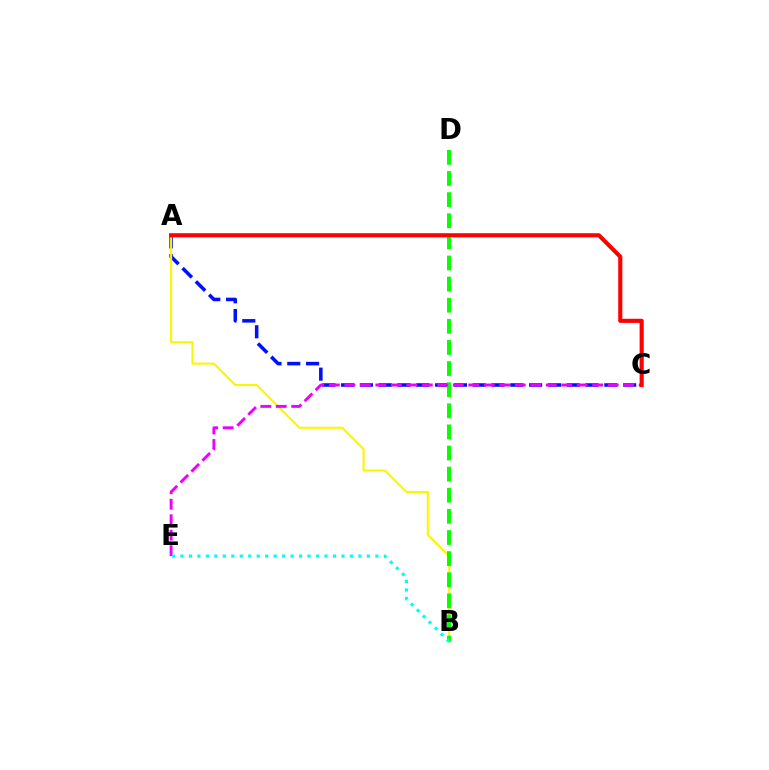{('A', 'C'): [{'color': '#0010ff', 'line_style': 'dashed', 'thickness': 2.55}, {'color': '#ff0000', 'line_style': 'solid', 'thickness': 2.96}], ('A', 'B'): [{'color': '#fcf500', 'line_style': 'solid', 'thickness': 1.51}], ('B', 'D'): [{'color': '#08ff00', 'line_style': 'dashed', 'thickness': 2.87}], ('C', 'E'): [{'color': '#ee00ff', 'line_style': 'dashed', 'thickness': 2.1}], ('B', 'E'): [{'color': '#00fff6', 'line_style': 'dotted', 'thickness': 2.3}]}